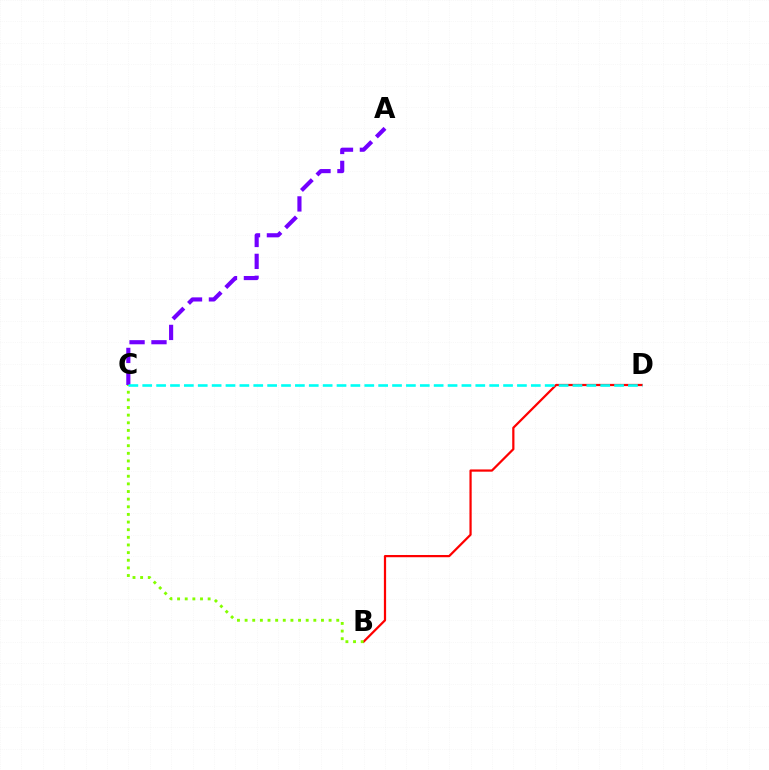{('B', 'D'): [{'color': '#ff0000', 'line_style': 'solid', 'thickness': 1.61}], ('A', 'C'): [{'color': '#7200ff', 'line_style': 'dashed', 'thickness': 2.98}], ('B', 'C'): [{'color': '#84ff00', 'line_style': 'dotted', 'thickness': 2.07}], ('C', 'D'): [{'color': '#00fff6', 'line_style': 'dashed', 'thickness': 1.89}]}